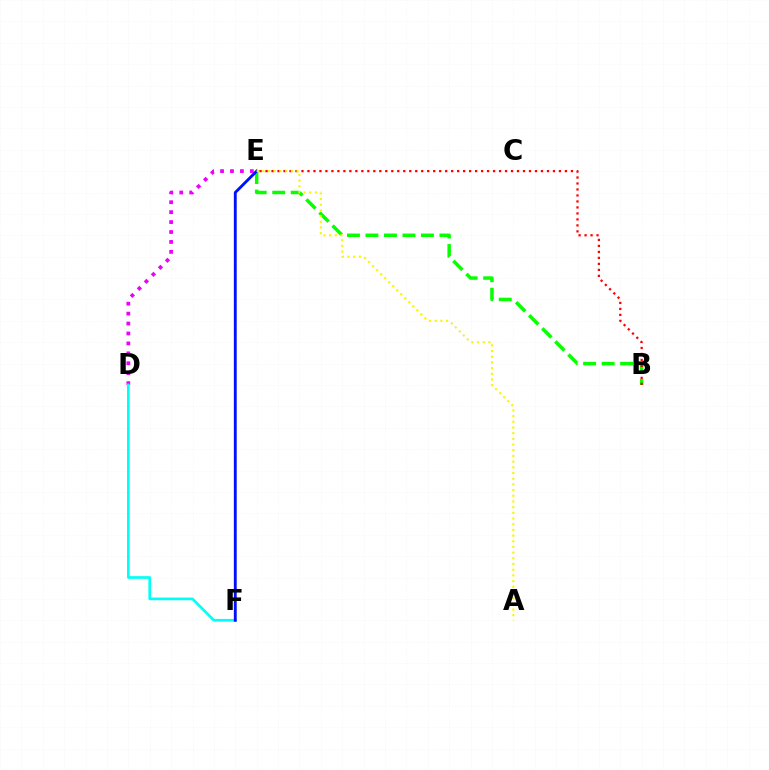{('D', 'E'): [{'color': '#ee00ff', 'line_style': 'dotted', 'thickness': 2.7}], ('D', 'F'): [{'color': '#00fff6', 'line_style': 'solid', 'thickness': 1.93}], ('B', 'E'): [{'color': '#08ff00', 'line_style': 'dashed', 'thickness': 2.51}, {'color': '#ff0000', 'line_style': 'dotted', 'thickness': 1.63}], ('E', 'F'): [{'color': '#0010ff', 'line_style': 'solid', 'thickness': 2.06}], ('A', 'E'): [{'color': '#fcf500', 'line_style': 'dotted', 'thickness': 1.55}]}